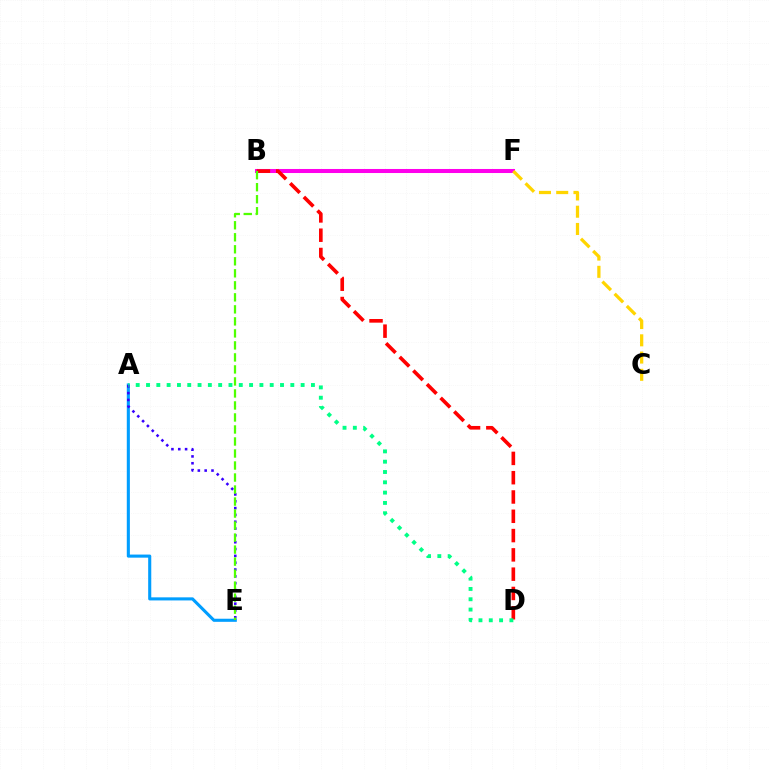{('B', 'F'): [{'color': '#ff00ed', 'line_style': 'solid', 'thickness': 2.91}], ('A', 'E'): [{'color': '#009eff', 'line_style': 'solid', 'thickness': 2.22}, {'color': '#3700ff', 'line_style': 'dotted', 'thickness': 1.85}], ('C', 'F'): [{'color': '#ffd500', 'line_style': 'dashed', 'thickness': 2.34}], ('B', 'D'): [{'color': '#ff0000', 'line_style': 'dashed', 'thickness': 2.62}], ('B', 'E'): [{'color': '#4fff00', 'line_style': 'dashed', 'thickness': 1.63}], ('A', 'D'): [{'color': '#00ff86', 'line_style': 'dotted', 'thickness': 2.8}]}